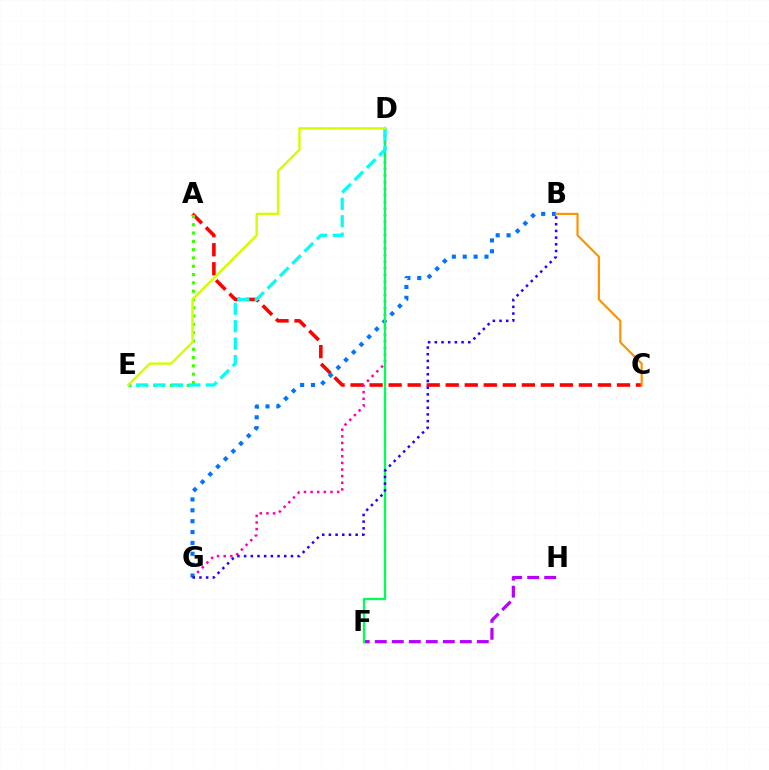{('A', 'C'): [{'color': '#ff0000', 'line_style': 'dashed', 'thickness': 2.59}], ('D', 'G'): [{'color': '#ff00ac', 'line_style': 'dotted', 'thickness': 1.8}], ('A', 'E'): [{'color': '#3dff00', 'line_style': 'dotted', 'thickness': 2.26}], ('B', 'G'): [{'color': '#0074ff', 'line_style': 'dotted', 'thickness': 2.95}, {'color': '#2500ff', 'line_style': 'dotted', 'thickness': 1.82}], ('F', 'H'): [{'color': '#b900ff', 'line_style': 'dashed', 'thickness': 2.31}], ('D', 'F'): [{'color': '#00ff5c', 'line_style': 'solid', 'thickness': 1.68}], ('B', 'C'): [{'color': '#ff9400', 'line_style': 'solid', 'thickness': 1.58}], ('D', 'E'): [{'color': '#00fff6', 'line_style': 'dashed', 'thickness': 2.37}, {'color': '#d1ff00', 'line_style': 'solid', 'thickness': 1.7}]}